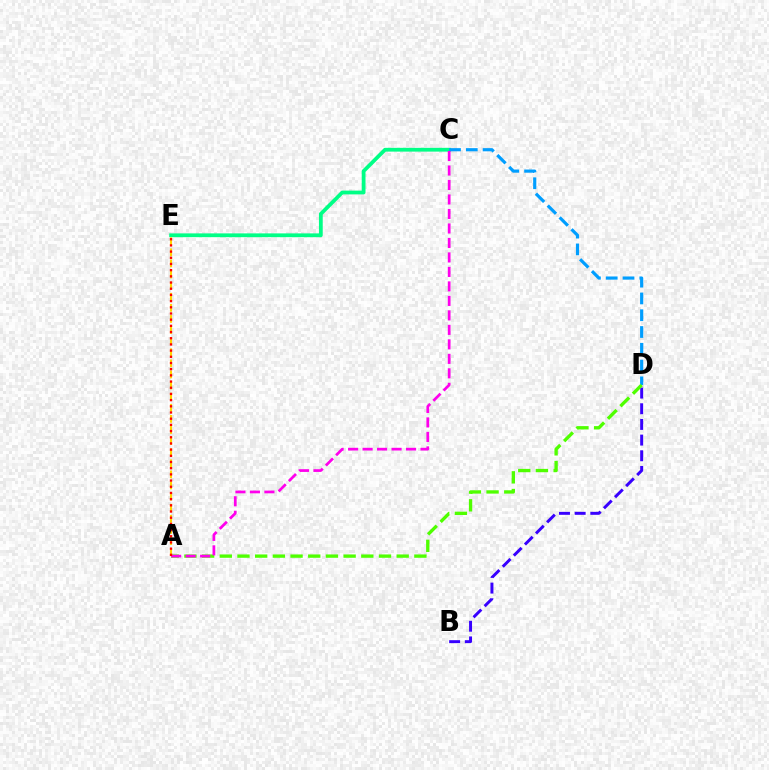{('C', 'E'): [{'color': '#00ff86', 'line_style': 'solid', 'thickness': 2.72}], ('B', 'D'): [{'color': '#3700ff', 'line_style': 'dashed', 'thickness': 2.13}], ('C', 'D'): [{'color': '#009eff', 'line_style': 'dashed', 'thickness': 2.28}], ('A', 'D'): [{'color': '#4fff00', 'line_style': 'dashed', 'thickness': 2.4}], ('A', 'E'): [{'color': '#ffd500', 'line_style': 'dashed', 'thickness': 1.51}, {'color': '#ff0000', 'line_style': 'dotted', 'thickness': 1.68}], ('A', 'C'): [{'color': '#ff00ed', 'line_style': 'dashed', 'thickness': 1.97}]}